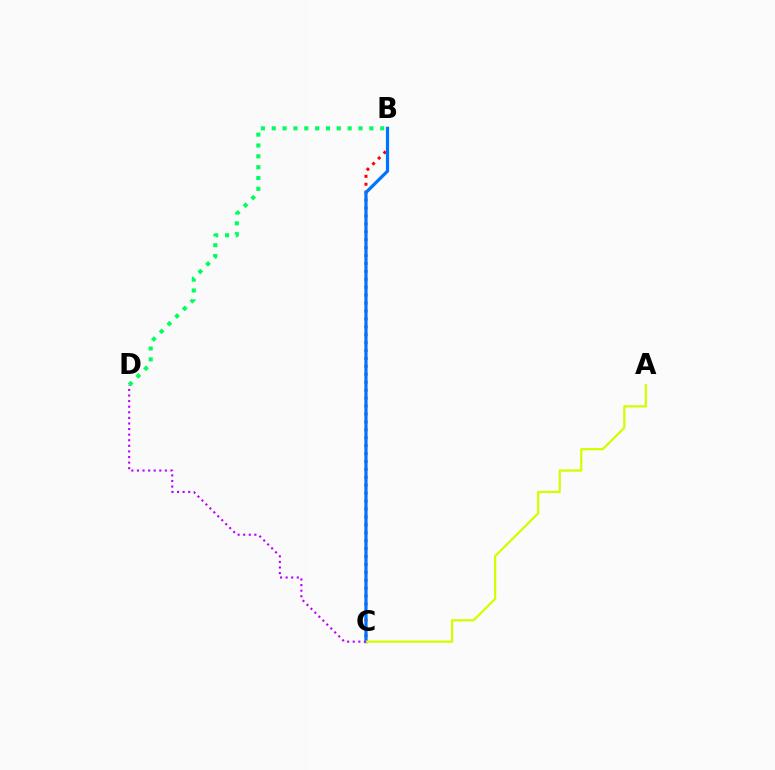{('B', 'C'): [{'color': '#ff0000', 'line_style': 'dotted', 'thickness': 2.15}, {'color': '#0074ff', 'line_style': 'solid', 'thickness': 2.32}], ('B', 'D'): [{'color': '#00ff5c', 'line_style': 'dotted', 'thickness': 2.95}], ('A', 'C'): [{'color': '#d1ff00', 'line_style': 'solid', 'thickness': 1.62}], ('C', 'D'): [{'color': '#b900ff', 'line_style': 'dotted', 'thickness': 1.52}]}